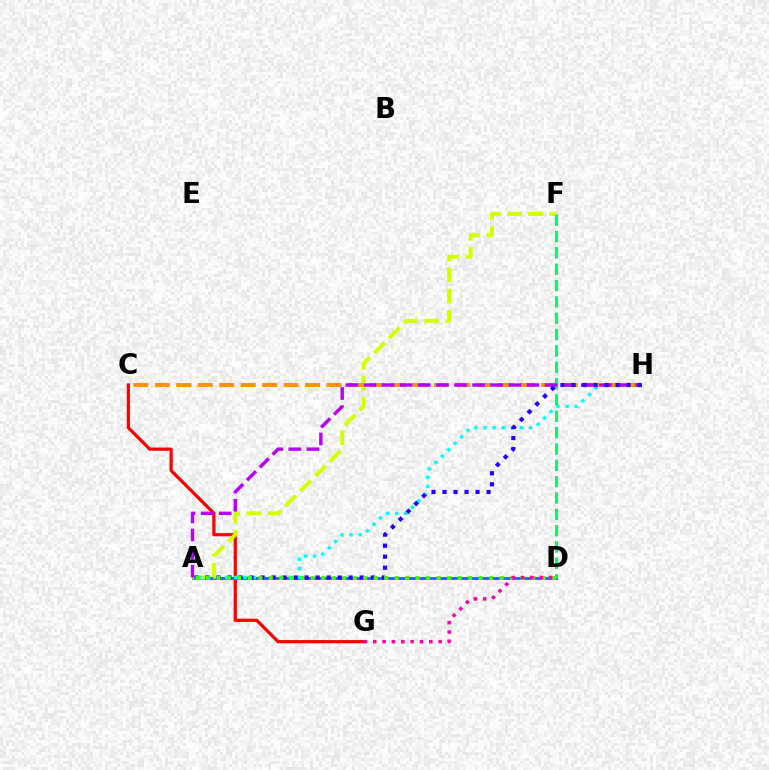{('C', 'G'): [{'color': '#ff0000', 'line_style': 'solid', 'thickness': 2.31}], ('A', 'D'): [{'color': '#0074ff', 'line_style': 'solid', 'thickness': 2.09}, {'color': '#3dff00', 'line_style': 'dotted', 'thickness': 2.85}], ('A', 'F'): [{'color': '#d1ff00', 'line_style': 'dashed', 'thickness': 2.87}], ('A', 'H'): [{'color': '#00fff6', 'line_style': 'dotted', 'thickness': 2.47}, {'color': '#b900ff', 'line_style': 'dashed', 'thickness': 2.46}, {'color': '#2500ff', 'line_style': 'dotted', 'thickness': 2.99}], ('D', 'F'): [{'color': '#00ff5c', 'line_style': 'dashed', 'thickness': 2.22}], ('C', 'H'): [{'color': '#ff9400', 'line_style': 'dashed', 'thickness': 2.92}], ('D', 'G'): [{'color': '#ff00ac', 'line_style': 'dotted', 'thickness': 2.54}]}